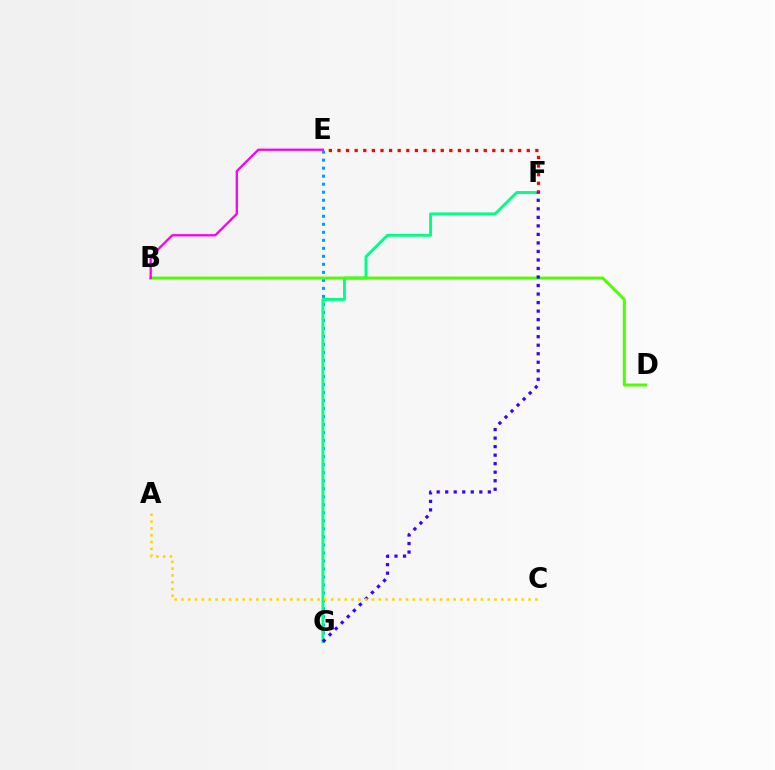{('E', 'G'): [{'color': '#009eff', 'line_style': 'dotted', 'thickness': 2.18}], ('F', 'G'): [{'color': '#00ff86', 'line_style': 'solid', 'thickness': 2.08}, {'color': '#3700ff', 'line_style': 'dotted', 'thickness': 2.32}], ('E', 'F'): [{'color': '#ff0000', 'line_style': 'dotted', 'thickness': 2.34}], ('B', 'D'): [{'color': '#4fff00', 'line_style': 'solid', 'thickness': 2.15}], ('B', 'E'): [{'color': '#ff00ed', 'line_style': 'solid', 'thickness': 1.65}], ('A', 'C'): [{'color': '#ffd500', 'line_style': 'dotted', 'thickness': 1.85}]}